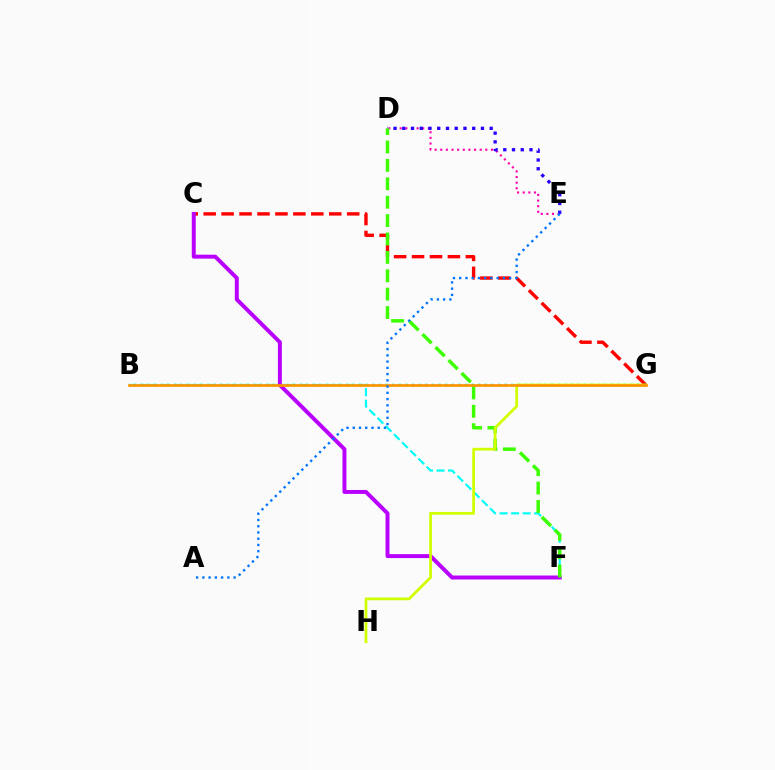{('D', 'E'): [{'color': '#ff00ac', 'line_style': 'dotted', 'thickness': 1.53}, {'color': '#2500ff', 'line_style': 'dotted', 'thickness': 2.38}], ('B', 'F'): [{'color': '#00fff6', 'line_style': 'dashed', 'thickness': 1.57}], ('C', 'G'): [{'color': '#ff0000', 'line_style': 'dashed', 'thickness': 2.44}], ('B', 'G'): [{'color': '#00ff5c', 'line_style': 'dotted', 'thickness': 1.8}, {'color': '#ff9400', 'line_style': 'solid', 'thickness': 1.94}], ('C', 'F'): [{'color': '#b900ff', 'line_style': 'solid', 'thickness': 2.84}], ('D', 'F'): [{'color': '#3dff00', 'line_style': 'dashed', 'thickness': 2.5}], ('G', 'H'): [{'color': '#d1ff00', 'line_style': 'solid', 'thickness': 1.99}], ('A', 'E'): [{'color': '#0074ff', 'line_style': 'dotted', 'thickness': 1.7}]}